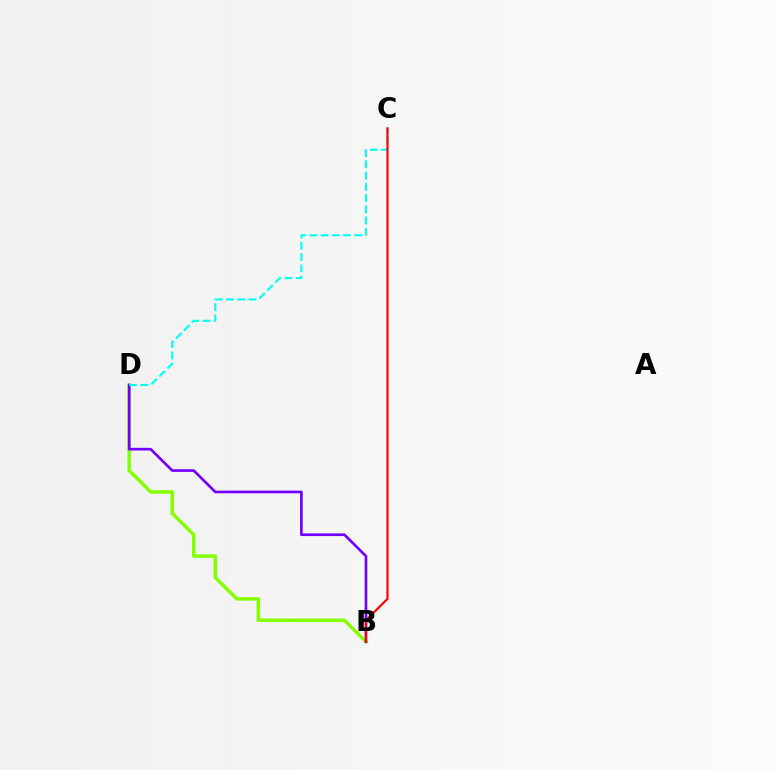{('B', 'D'): [{'color': '#84ff00', 'line_style': 'solid', 'thickness': 2.49}, {'color': '#7200ff', 'line_style': 'solid', 'thickness': 1.92}], ('C', 'D'): [{'color': '#00fff6', 'line_style': 'dashed', 'thickness': 1.53}], ('B', 'C'): [{'color': '#ff0000', 'line_style': 'solid', 'thickness': 1.55}]}